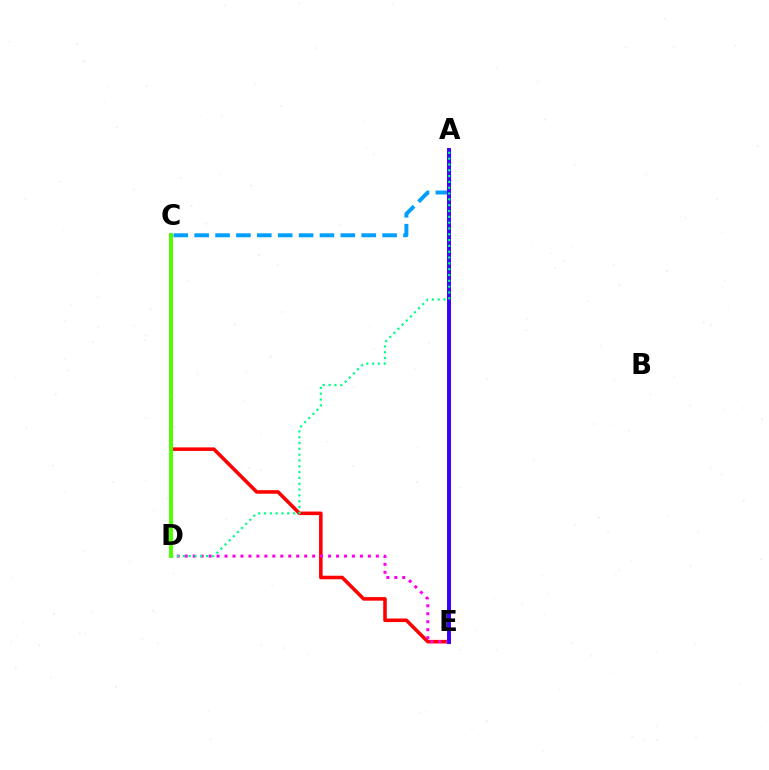{('C', 'E'): [{'color': '#ff0000', 'line_style': 'solid', 'thickness': 2.56}], ('A', 'C'): [{'color': '#009eff', 'line_style': 'dashed', 'thickness': 2.84}], ('D', 'E'): [{'color': '#ff00ed', 'line_style': 'dotted', 'thickness': 2.16}], ('A', 'E'): [{'color': '#ffd500', 'line_style': 'solid', 'thickness': 2.54}, {'color': '#3700ff', 'line_style': 'solid', 'thickness': 2.82}], ('A', 'D'): [{'color': '#00ff86', 'line_style': 'dotted', 'thickness': 1.58}], ('C', 'D'): [{'color': '#4fff00', 'line_style': 'solid', 'thickness': 2.82}]}